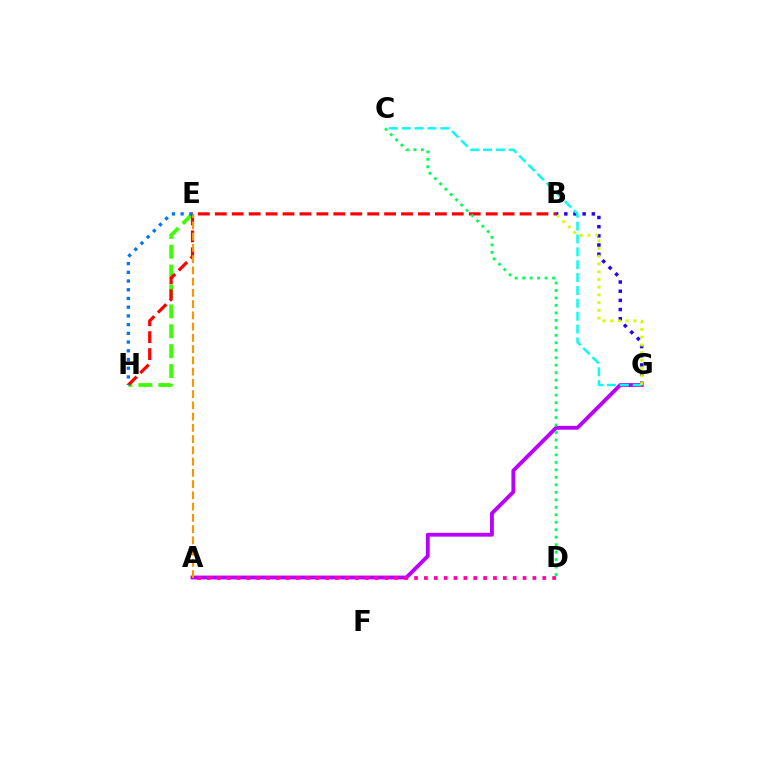{('B', 'G'): [{'color': '#2500ff', 'line_style': 'dotted', 'thickness': 2.49}, {'color': '#d1ff00', 'line_style': 'dotted', 'thickness': 2.1}], ('A', 'G'): [{'color': '#b900ff', 'line_style': 'solid', 'thickness': 2.77}], ('C', 'G'): [{'color': '#00fff6', 'line_style': 'dashed', 'thickness': 1.75}], ('E', 'H'): [{'color': '#3dff00', 'line_style': 'dashed', 'thickness': 2.7}, {'color': '#0074ff', 'line_style': 'dotted', 'thickness': 2.37}], ('B', 'H'): [{'color': '#ff0000', 'line_style': 'dashed', 'thickness': 2.3}], ('A', 'E'): [{'color': '#ff9400', 'line_style': 'dashed', 'thickness': 1.53}], ('C', 'D'): [{'color': '#00ff5c', 'line_style': 'dotted', 'thickness': 2.03}], ('A', 'D'): [{'color': '#ff00ac', 'line_style': 'dotted', 'thickness': 2.68}]}